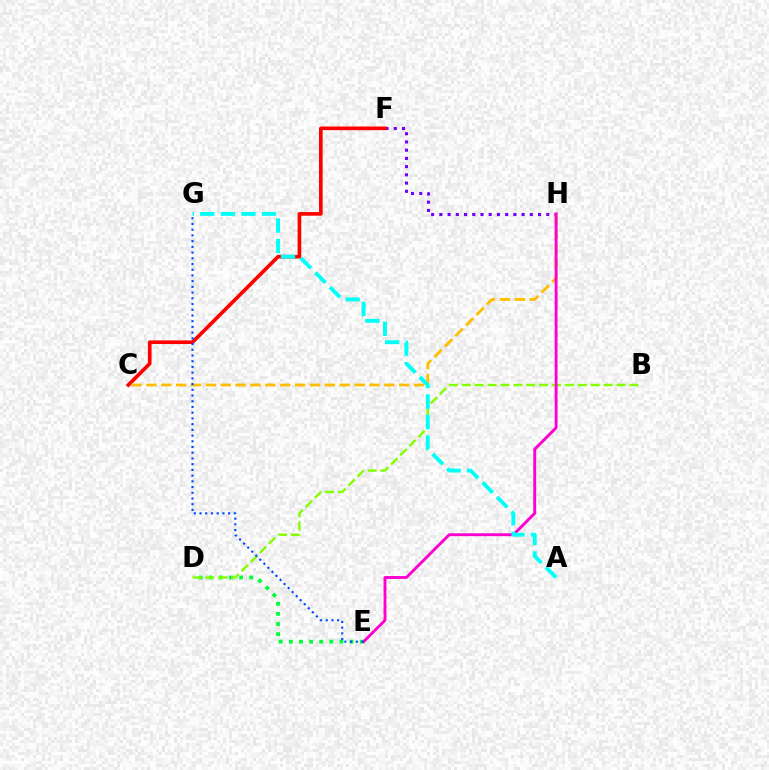{('F', 'H'): [{'color': '#7200ff', 'line_style': 'dotted', 'thickness': 2.23}], ('C', 'F'): [{'color': '#ff0000', 'line_style': 'solid', 'thickness': 2.62}], ('C', 'H'): [{'color': '#ffbd00', 'line_style': 'dashed', 'thickness': 2.02}], ('D', 'E'): [{'color': '#00ff39', 'line_style': 'dotted', 'thickness': 2.75}], ('B', 'D'): [{'color': '#84ff00', 'line_style': 'dashed', 'thickness': 1.75}], ('E', 'H'): [{'color': '#ff00cf', 'line_style': 'solid', 'thickness': 2.08}], ('E', 'G'): [{'color': '#004bff', 'line_style': 'dotted', 'thickness': 1.55}], ('A', 'G'): [{'color': '#00fff6', 'line_style': 'dashed', 'thickness': 2.8}]}